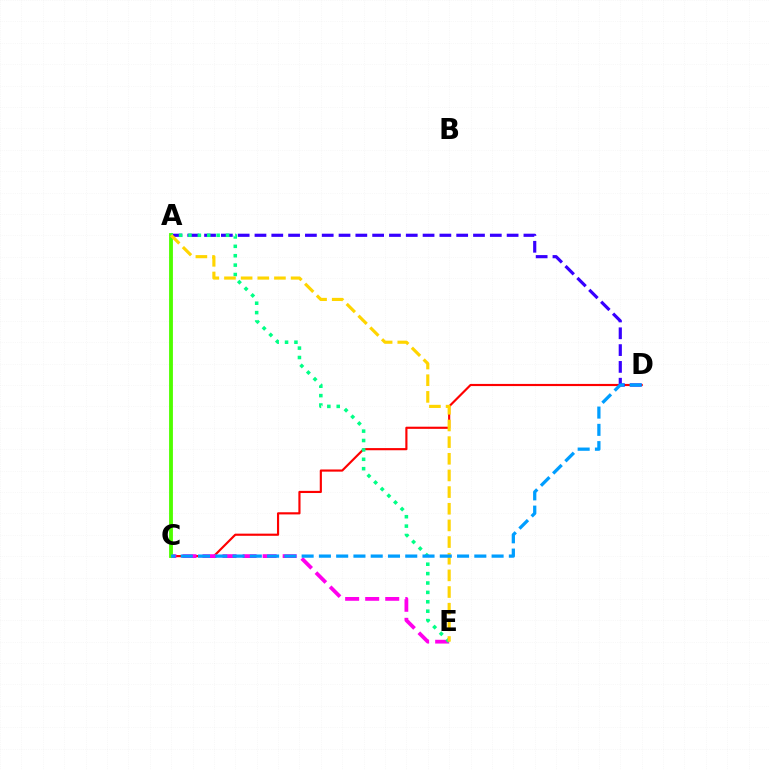{('C', 'D'): [{'color': '#ff0000', 'line_style': 'solid', 'thickness': 1.55}, {'color': '#009eff', 'line_style': 'dashed', 'thickness': 2.35}], ('C', 'E'): [{'color': '#ff00ed', 'line_style': 'dashed', 'thickness': 2.72}], ('A', 'D'): [{'color': '#3700ff', 'line_style': 'dashed', 'thickness': 2.28}], ('A', 'C'): [{'color': '#4fff00', 'line_style': 'solid', 'thickness': 2.76}], ('A', 'E'): [{'color': '#00ff86', 'line_style': 'dotted', 'thickness': 2.55}, {'color': '#ffd500', 'line_style': 'dashed', 'thickness': 2.26}]}